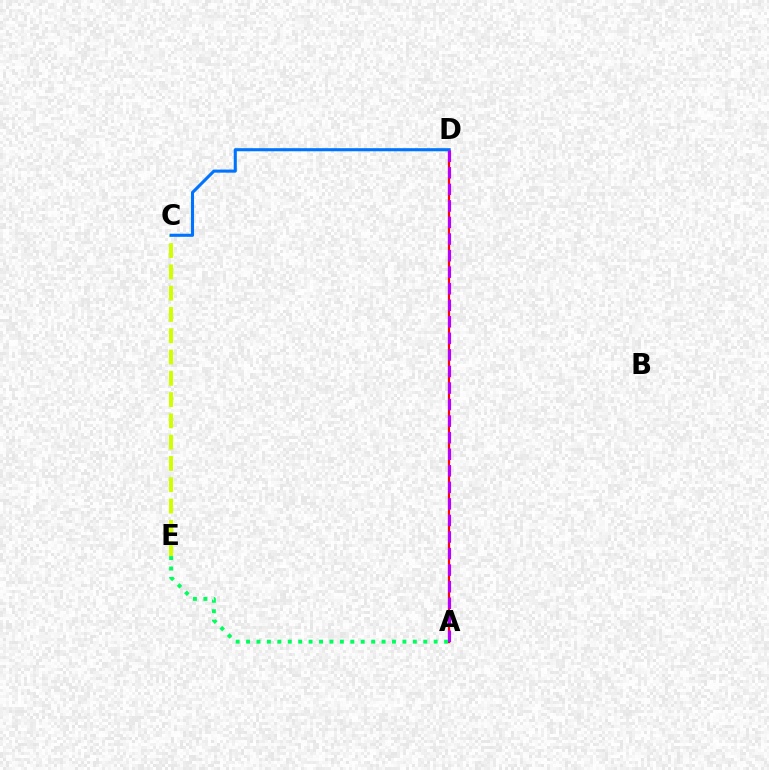{('C', 'E'): [{'color': '#d1ff00', 'line_style': 'dashed', 'thickness': 2.89}], ('A', 'D'): [{'color': '#ff0000', 'line_style': 'solid', 'thickness': 1.59}, {'color': '#b900ff', 'line_style': 'dashed', 'thickness': 2.25}], ('C', 'D'): [{'color': '#0074ff', 'line_style': 'solid', 'thickness': 2.22}], ('A', 'E'): [{'color': '#00ff5c', 'line_style': 'dotted', 'thickness': 2.83}]}